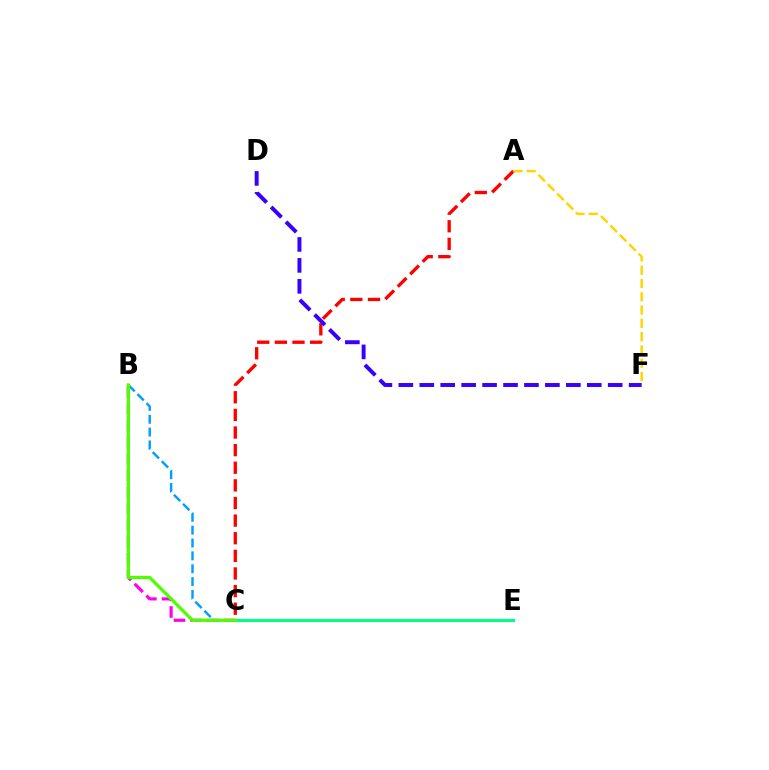{('B', 'C'): [{'color': '#ff00ed', 'line_style': 'dashed', 'thickness': 2.26}, {'color': '#009eff', 'line_style': 'dashed', 'thickness': 1.75}, {'color': '#4fff00', 'line_style': 'solid', 'thickness': 2.35}], ('A', 'C'): [{'color': '#ff0000', 'line_style': 'dashed', 'thickness': 2.39}], ('C', 'E'): [{'color': '#00ff86', 'line_style': 'solid', 'thickness': 2.22}], ('A', 'F'): [{'color': '#ffd500', 'line_style': 'dashed', 'thickness': 1.8}], ('D', 'F'): [{'color': '#3700ff', 'line_style': 'dashed', 'thickness': 2.84}]}